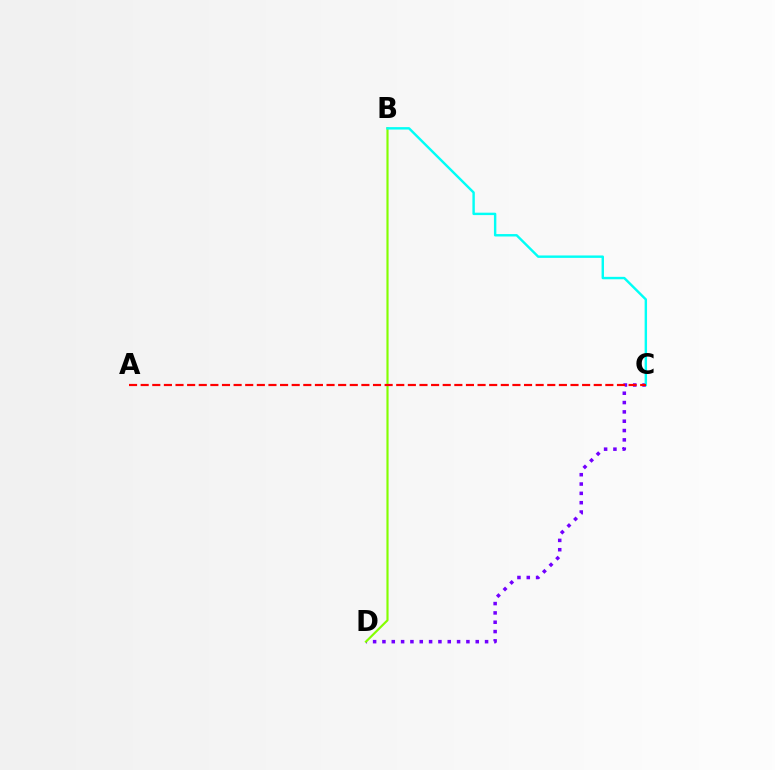{('C', 'D'): [{'color': '#7200ff', 'line_style': 'dotted', 'thickness': 2.54}], ('B', 'D'): [{'color': '#84ff00', 'line_style': 'solid', 'thickness': 1.55}], ('B', 'C'): [{'color': '#00fff6', 'line_style': 'solid', 'thickness': 1.74}], ('A', 'C'): [{'color': '#ff0000', 'line_style': 'dashed', 'thickness': 1.58}]}